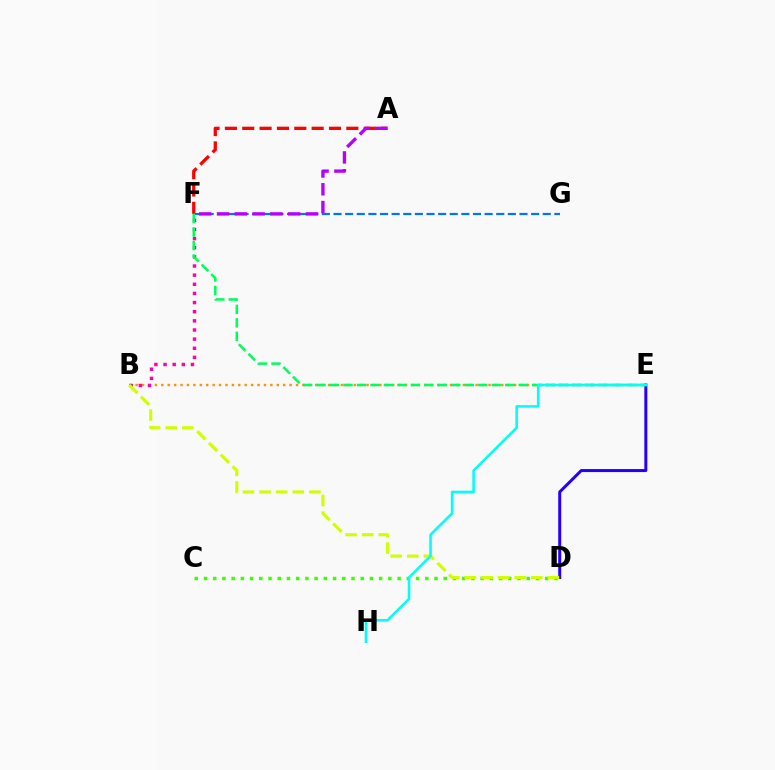{('B', 'E'): [{'color': '#ff9400', 'line_style': 'dotted', 'thickness': 1.74}], ('B', 'F'): [{'color': '#ff00ac', 'line_style': 'dotted', 'thickness': 2.48}], ('C', 'D'): [{'color': '#3dff00', 'line_style': 'dotted', 'thickness': 2.51}], ('D', 'E'): [{'color': '#2500ff', 'line_style': 'solid', 'thickness': 2.16}], ('B', 'D'): [{'color': '#d1ff00', 'line_style': 'dashed', 'thickness': 2.26}], ('A', 'F'): [{'color': '#ff0000', 'line_style': 'dashed', 'thickness': 2.36}, {'color': '#b900ff', 'line_style': 'dashed', 'thickness': 2.42}], ('F', 'G'): [{'color': '#0074ff', 'line_style': 'dashed', 'thickness': 1.58}], ('E', 'F'): [{'color': '#00ff5c', 'line_style': 'dashed', 'thickness': 1.83}], ('E', 'H'): [{'color': '#00fff6', 'line_style': 'solid', 'thickness': 1.85}]}